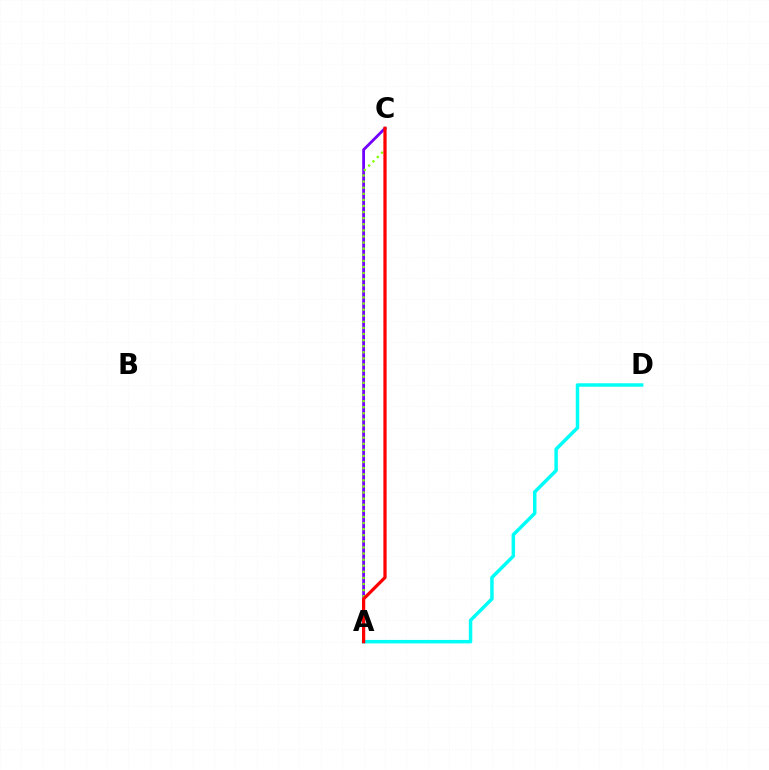{('A', 'D'): [{'color': '#00fff6', 'line_style': 'solid', 'thickness': 2.5}], ('A', 'C'): [{'color': '#7200ff', 'line_style': 'solid', 'thickness': 2.02}, {'color': '#84ff00', 'line_style': 'dotted', 'thickness': 1.66}, {'color': '#ff0000', 'line_style': 'solid', 'thickness': 2.33}]}